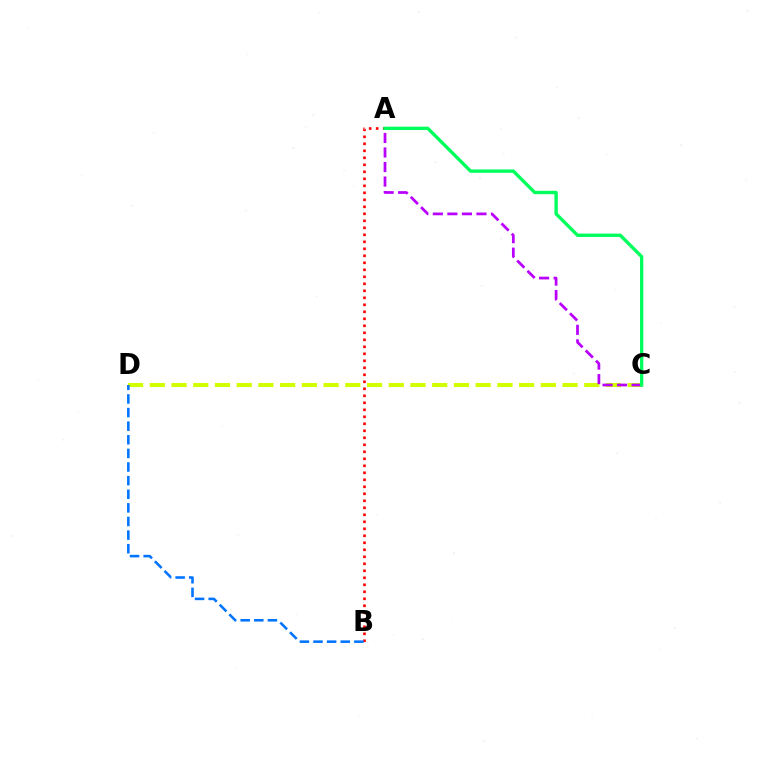{('A', 'B'): [{'color': '#ff0000', 'line_style': 'dotted', 'thickness': 1.9}], ('C', 'D'): [{'color': '#d1ff00', 'line_style': 'dashed', 'thickness': 2.95}], ('A', 'C'): [{'color': '#b900ff', 'line_style': 'dashed', 'thickness': 1.97}, {'color': '#00ff5c', 'line_style': 'solid', 'thickness': 2.42}], ('B', 'D'): [{'color': '#0074ff', 'line_style': 'dashed', 'thickness': 1.85}]}